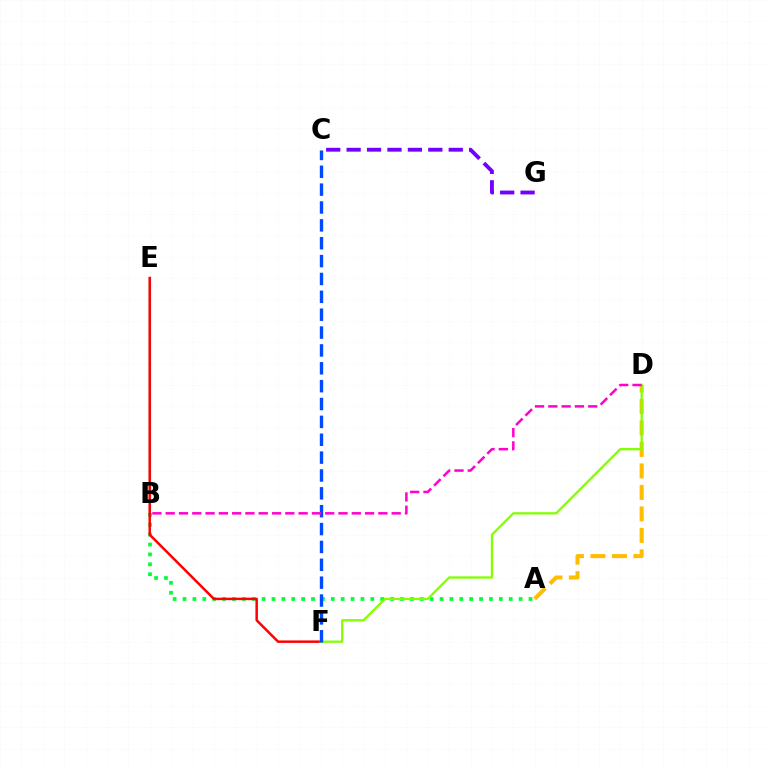{('A', 'D'): [{'color': '#ffbd00', 'line_style': 'dashed', 'thickness': 2.92}], ('C', 'G'): [{'color': '#7200ff', 'line_style': 'dashed', 'thickness': 2.77}], ('B', 'E'): [{'color': '#00fff6', 'line_style': 'solid', 'thickness': 1.65}], ('A', 'B'): [{'color': '#00ff39', 'line_style': 'dotted', 'thickness': 2.69}], ('E', 'F'): [{'color': '#ff0000', 'line_style': 'solid', 'thickness': 1.79}], ('D', 'F'): [{'color': '#84ff00', 'line_style': 'solid', 'thickness': 1.65}], ('C', 'F'): [{'color': '#004bff', 'line_style': 'dashed', 'thickness': 2.43}], ('B', 'D'): [{'color': '#ff00cf', 'line_style': 'dashed', 'thickness': 1.81}]}